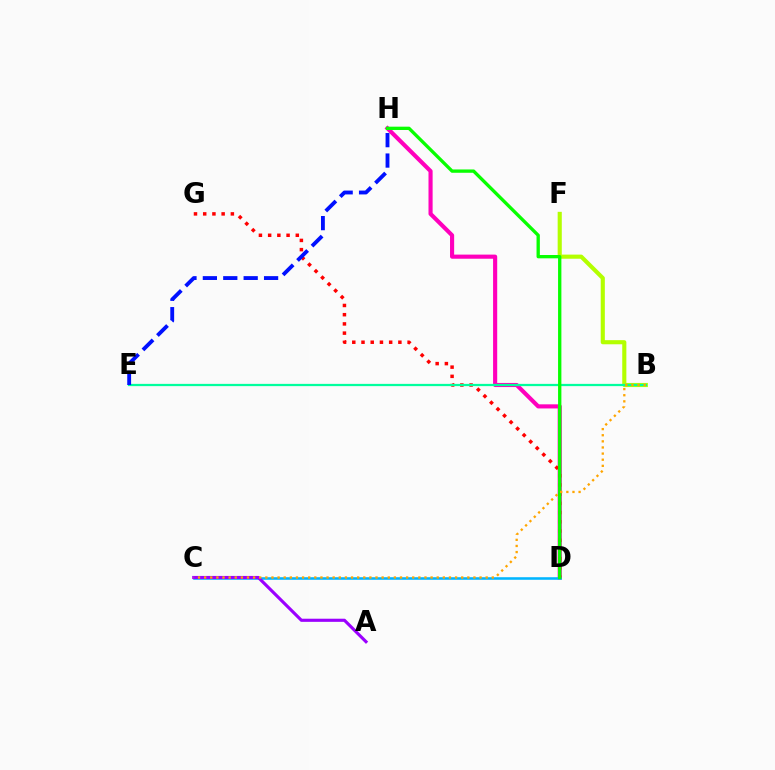{('D', 'H'): [{'color': '#ff00bd', 'line_style': 'solid', 'thickness': 2.97}, {'color': '#08ff00', 'line_style': 'solid', 'thickness': 2.39}], ('C', 'D'): [{'color': '#00b5ff', 'line_style': 'solid', 'thickness': 1.84}], ('A', 'C'): [{'color': '#9b00ff', 'line_style': 'solid', 'thickness': 2.25}], ('D', 'G'): [{'color': '#ff0000', 'line_style': 'dotted', 'thickness': 2.5}], ('B', 'F'): [{'color': '#b3ff00', 'line_style': 'solid', 'thickness': 2.96}], ('B', 'E'): [{'color': '#00ff9d', 'line_style': 'solid', 'thickness': 1.62}], ('E', 'H'): [{'color': '#0010ff', 'line_style': 'dashed', 'thickness': 2.77}], ('B', 'C'): [{'color': '#ffa500', 'line_style': 'dotted', 'thickness': 1.66}]}